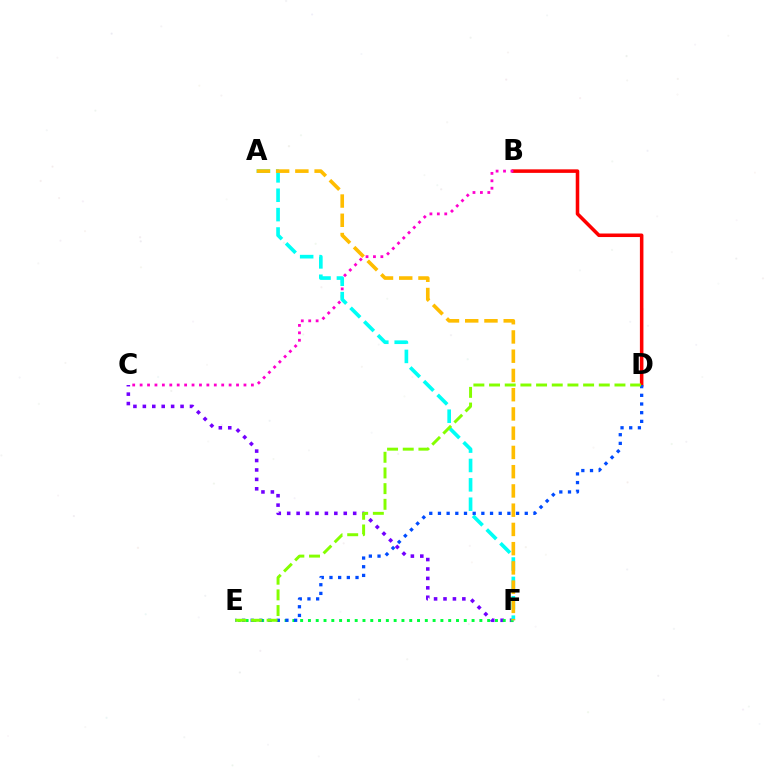{('B', 'D'): [{'color': '#ff0000', 'line_style': 'solid', 'thickness': 2.55}], ('C', 'F'): [{'color': '#7200ff', 'line_style': 'dotted', 'thickness': 2.56}], ('E', 'F'): [{'color': '#00ff39', 'line_style': 'dotted', 'thickness': 2.12}], ('B', 'C'): [{'color': '#ff00cf', 'line_style': 'dotted', 'thickness': 2.02}], ('D', 'E'): [{'color': '#004bff', 'line_style': 'dotted', 'thickness': 2.36}, {'color': '#84ff00', 'line_style': 'dashed', 'thickness': 2.13}], ('A', 'F'): [{'color': '#00fff6', 'line_style': 'dashed', 'thickness': 2.63}, {'color': '#ffbd00', 'line_style': 'dashed', 'thickness': 2.61}]}